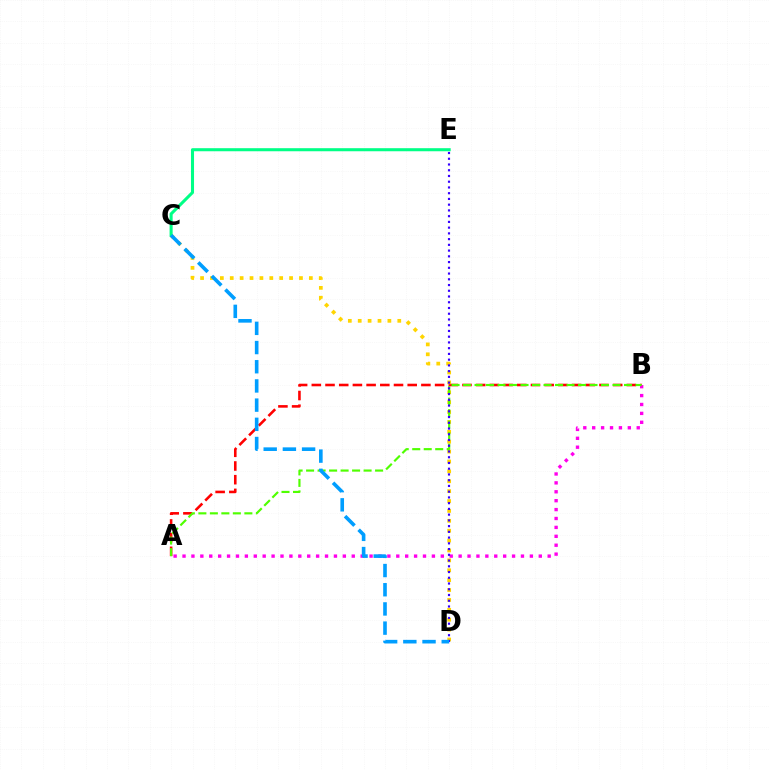{('A', 'B'): [{'color': '#ff0000', 'line_style': 'dashed', 'thickness': 1.86}, {'color': '#ff00ed', 'line_style': 'dotted', 'thickness': 2.42}, {'color': '#4fff00', 'line_style': 'dashed', 'thickness': 1.56}], ('C', 'D'): [{'color': '#ffd500', 'line_style': 'dotted', 'thickness': 2.69}, {'color': '#009eff', 'line_style': 'dashed', 'thickness': 2.61}], ('D', 'E'): [{'color': '#3700ff', 'line_style': 'dotted', 'thickness': 1.56}], ('C', 'E'): [{'color': '#00ff86', 'line_style': 'solid', 'thickness': 2.2}]}